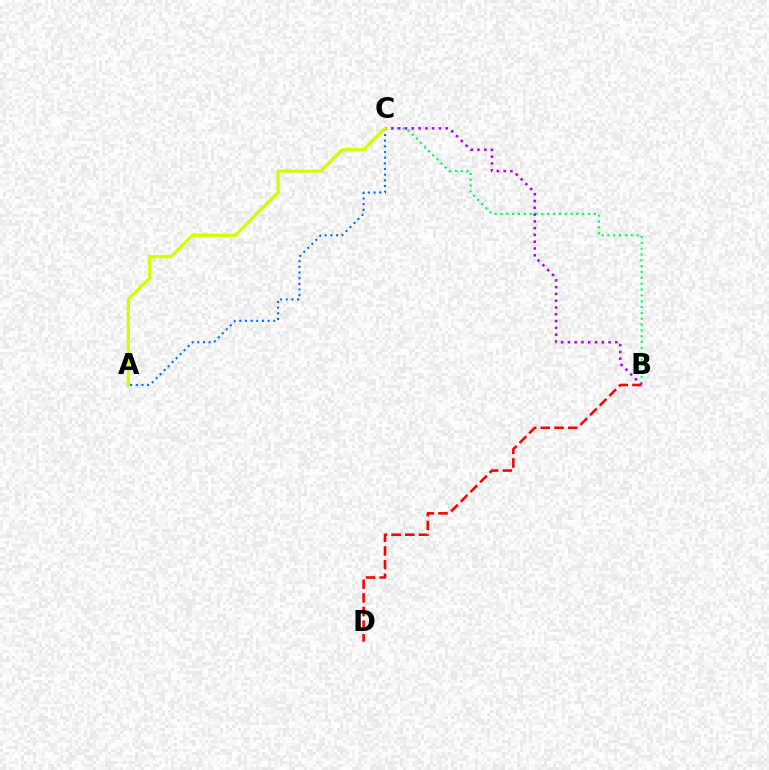{('B', 'C'): [{'color': '#00ff5c', 'line_style': 'dotted', 'thickness': 1.59}, {'color': '#b900ff', 'line_style': 'dotted', 'thickness': 1.84}], ('A', 'C'): [{'color': '#0074ff', 'line_style': 'dotted', 'thickness': 1.54}, {'color': '#d1ff00', 'line_style': 'solid', 'thickness': 2.34}], ('B', 'D'): [{'color': '#ff0000', 'line_style': 'dashed', 'thickness': 1.86}]}